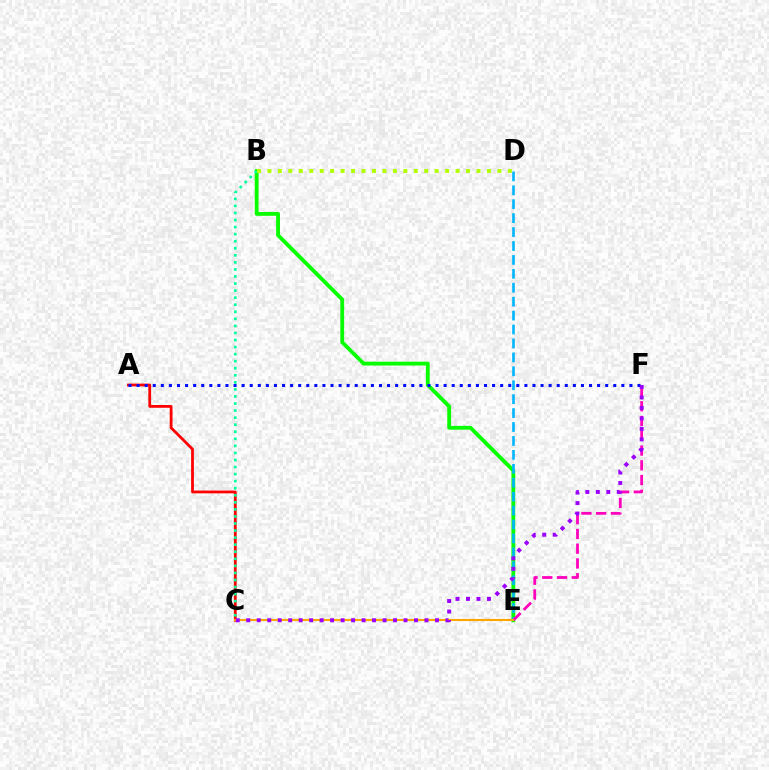{('B', 'E'): [{'color': '#08ff00', 'line_style': 'solid', 'thickness': 2.75}], ('D', 'E'): [{'color': '#00b5ff', 'line_style': 'dashed', 'thickness': 1.89}], ('A', 'C'): [{'color': '#ff0000', 'line_style': 'solid', 'thickness': 2.0}], ('B', 'C'): [{'color': '#00ff9d', 'line_style': 'dotted', 'thickness': 1.92}], ('E', 'F'): [{'color': '#ff00bd', 'line_style': 'dashed', 'thickness': 2.0}], ('C', 'E'): [{'color': '#ffa500', 'line_style': 'solid', 'thickness': 1.51}], ('B', 'D'): [{'color': '#b3ff00', 'line_style': 'dotted', 'thickness': 2.84}], ('A', 'F'): [{'color': '#0010ff', 'line_style': 'dotted', 'thickness': 2.2}], ('C', 'F'): [{'color': '#9b00ff', 'line_style': 'dotted', 'thickness': 2.85}]}